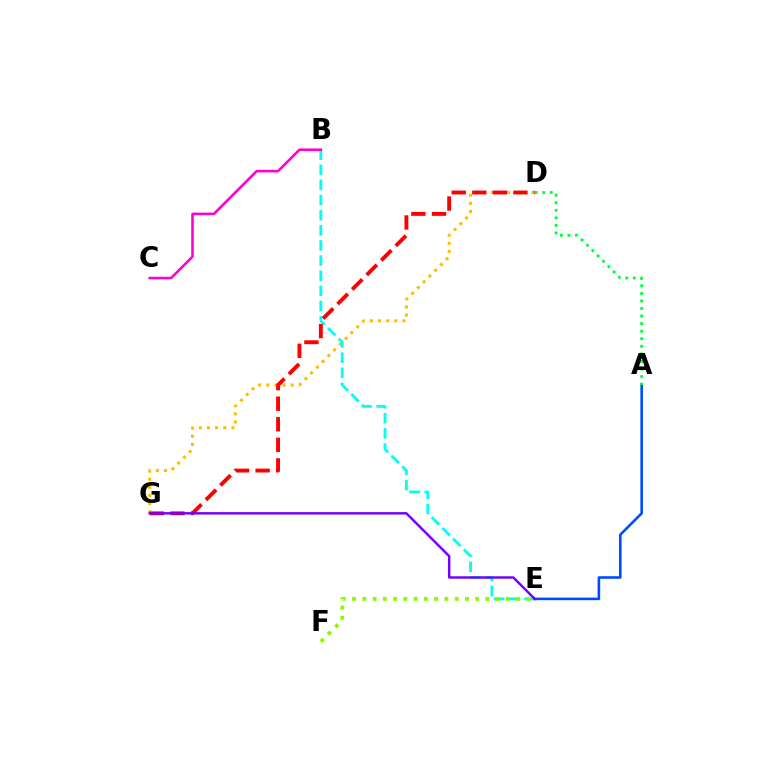{('D', 'G'): [{'color': '#ffbd00', 'line_style': 'dotted', 'thickness': 2.21}, {'color': '#ff0000', 'line_style': 'dashed', 'thickness': 2.8}], ('B', 'E'): [{'color': '#00fff6', 'line_style': 'dashed', 'thickness': 2.06}], ('E', 'F'): [{'color': '#84ff00', 'line_style': 'dotted', 'thickness': 2.79}], ('A', 'E'): [{'color': '#004bff', 'line_style': 'solid', 'thickness': 1.88}], ('B', 'C'): [{'color': '#ff00cf', 'line_style': 'solid', 'thickness': 1.86}], ('A', 'D'): [{'color': '#00ff39', 'line_style': 'dotted', 'thickness': 2.05}], ('E', 'G'): [{'color': '#7200ff', 'line_style': 'solid', 'thickness': 1.76}]}